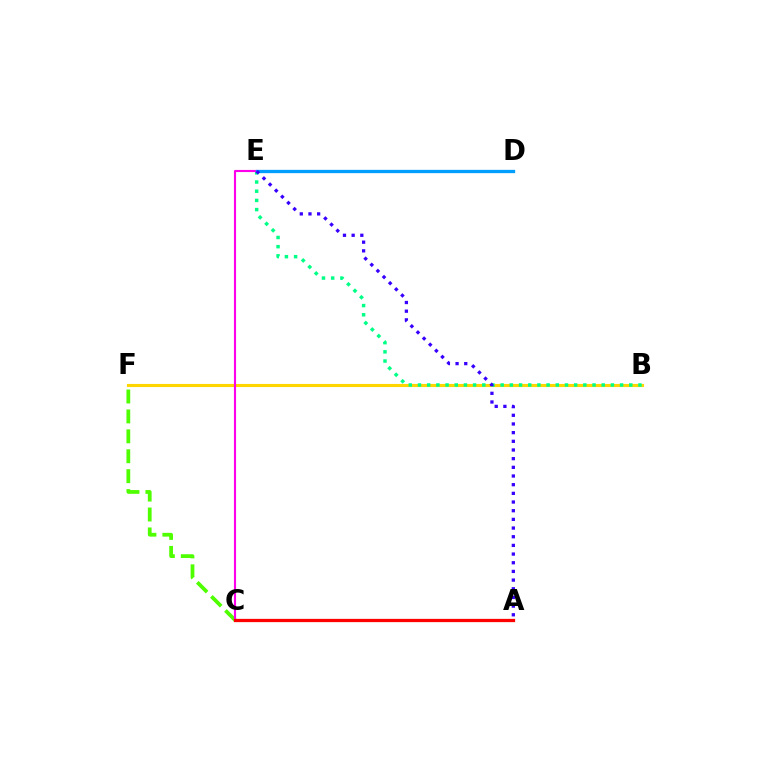{('B', 'F'): [{'color': '#ffd500', 'line_style': 'solid', 'thickness': 2.24}], ('C', 'F'): [{'color': '#4fff00', 'line_style': 'dashed', 'thickness': 2.71}], ('B', 'E'): [{'color': '#00ff86', 'line_style': 'dotted', 'thickness': 2.5}], ('C', 'E'): [{'color': '#ff00ed', 'line_style': 'solid', 'thickness': 1.53}], ('A', 'C'): [{'color': '#ff0000', 'line_style': 'solid', 'thickness': 2.35}], ('D', 'E'): [{'color': '#009eff', 'line_style': 'solid', 'thickness': 2.37}], ('A', 'E'): [{'color': '#3700ff', 'line_style': 'dotted', 'thickness': 2.36}]}